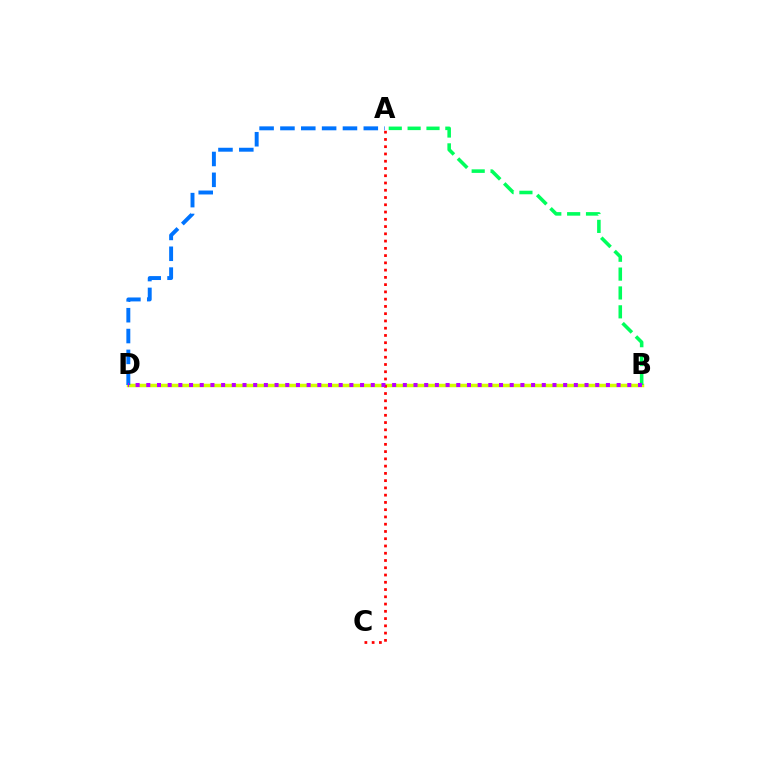{('B', 'D'): [{'color': '#d1ff00', 'line_style': 'solid', 'thickness': 2.52}, {'color': '#b900ff', 'line_style': 'dotted', 'thickness': 2.9}], ('A', 'D'): [{'color': '#0074ff', 'line_style': 'dashed', 'thickness': 2.83}], ('A', 'C'): [{'color': '#ff0000', 'line_style': 'dotted', 'thickness': 1.97}], ('A', 'B'): [{'color': '#00ff5c', 'line_style': 'dashed', 'thickness': 2.56}]}